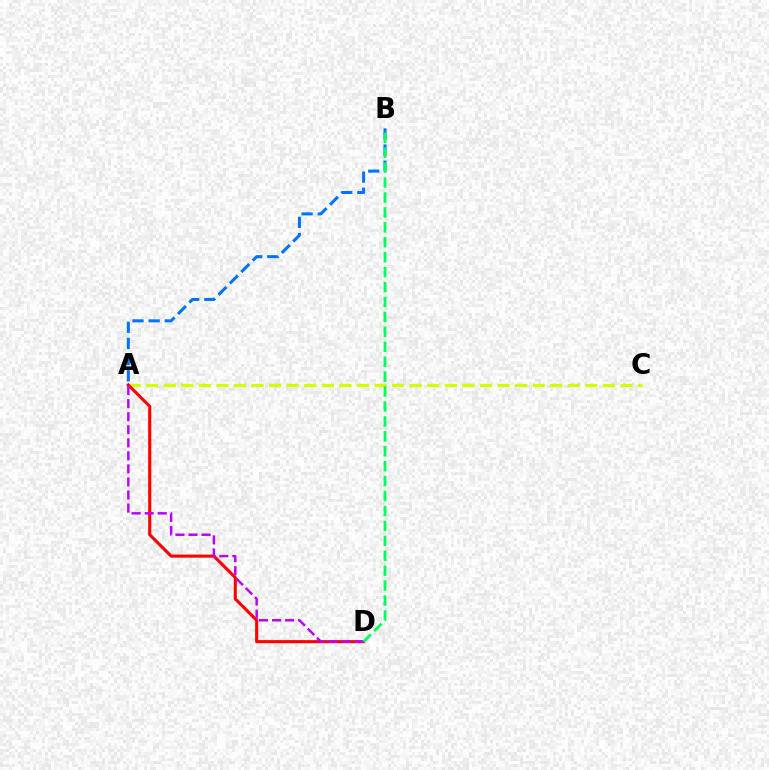{('A', 'C'): [{'color': '#d1ff00', 'line_style': 'dashed', 'thickness': 2.39}], ('A', 'D'): [{'color': '#ff0000', 'line_style': 'solid', 'thickness': 2.22}, {'color': '#b900ff', 'line_style': 'dashed', 'thickness': 1.77}], ('A', 'B'): [{'color': '#0074ff', 'line_style': 'dashed', 'thickness': 2.19}], ('B', 'D'): [{'color': '#00ff5c', 'line_style': 'dashed', 'thickness': 2.03}]}